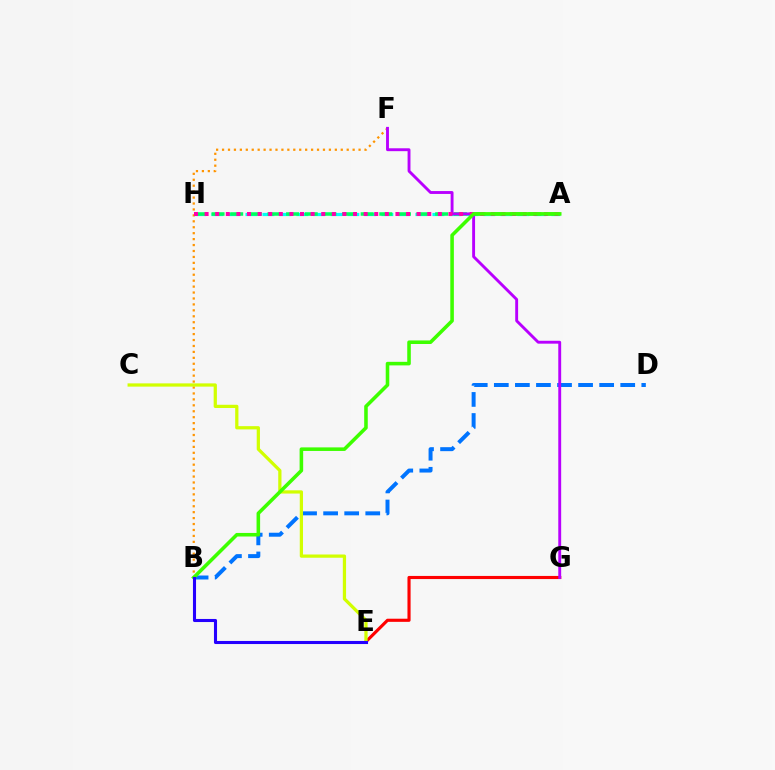{('E', 'G'): [{'color': '#ff0000', 'line_style': 'solid', 'thickness': 2.25}], ('B', 'F'): [{'color': '#ff9400', 'line_style': 'dotted', 'thickness': 1.61}], ('A', 'H'): [{'color': '#00fff6', 'line_style': 'dashed', 'thickness': 2.31}, {'color': '#00ff5c', 'line_style': 'dashed', 'thickness': 2.53}, {'color': '#ff00ac', 'line_style': 'dotted', 'thickness': 2.88}], ('B', 'D'): [{'color': '#0074ff', 'line_style': 'dashed', 'thickness': 2.86}], ('C', 'E'): [{'color': '#d1ff00', 'line_style': 'solid', 'thickness': 2.33}], ('F', 'G'): [{'color': '#b900ff', 'line_style': 'solid', 'thickness': 2.08}], ('A', 'B'): [{'color': '#3dff00', 'line_style': 'solid', 'thickness': 2.57}], ('B', 'E'): [{'color': '#2500ff', 'line_style': 'solid', 'thickness': 2.22}]}